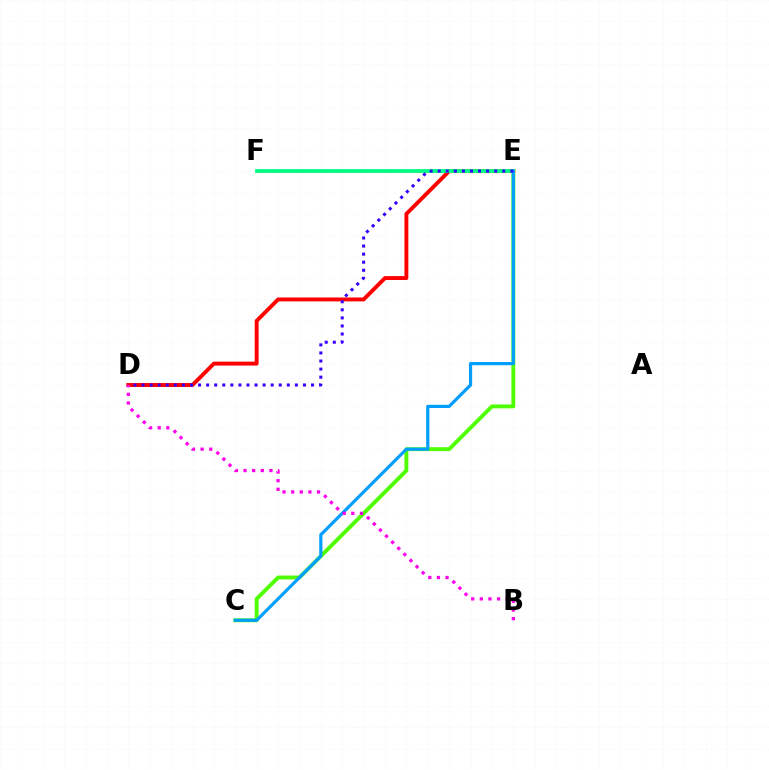{('D', 'E'): [{'color': '#ff0000', 'line_style': 'solid', 'thickness': 2.81}, {'color': '#3700ff', 'line_style': 'dotted', 'thickness': 2.19}], ('E', 'F'): [{'color': '#ffd500', 'line_style': 'solid', 'thickness': 1.9}, {'color': '#00ff86', 'line_style': 'solid', 'thickness': 2.74}], ('C', 'E'): [{'color': '#4fff00', 'line_style': 'solid', 'thickness': 2.8}, {'color': '#009eff', 'line_style': 'solid', 'thickness': 2.29}], ('B', 'D'): [{'color': '#ff00ed', 'line_style': 'dotted', 'thickness': 2.34}]}